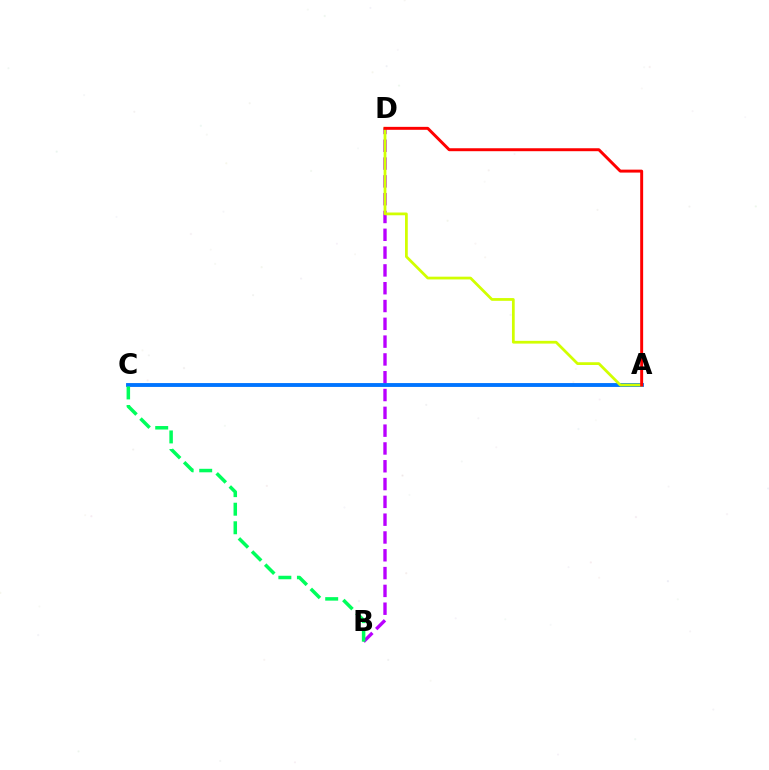{('B', 'D'): [{'color': '#b900ff', 'line_style': 'dashed', 'thickness': 2.42}], ('A', 'C'): [{'color': '#0074ff', 'line_style': 'solid', 'thickness': 2.78}], ('B', 'C'): [{'color': '#00ff5c', 'line_style': 'dashed', 'thickness': 2.52}], ('A', 'D'): [{'color': '#d1ff00', 'line_style': 'solid', 'thickness': 1.98}, {'color': '#ff0000', 'line_style': 'solid', 'thickness': 2.12}]}